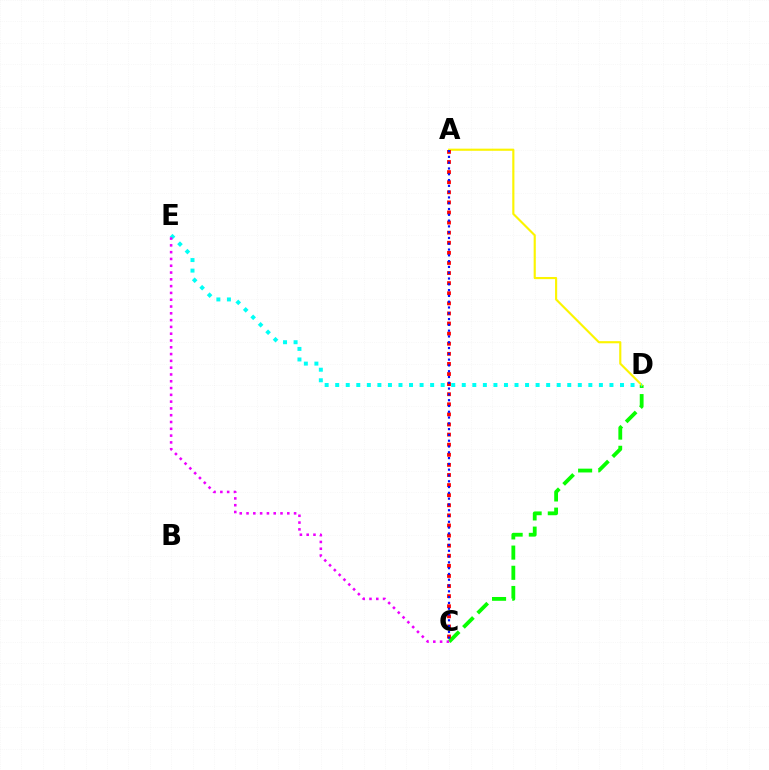{('C', 'D'): [{'color': '#08ff00', 'line_style': 'dashed', 'thickness': 2.74}], ('A', 'D'): [{'color': '#fcf500', 'line_style': 'solid', 'thickness': 1.54}], ('A', 'C'): [{'color': '#ff0000', 'line_style': 'dotted', 'thickness': 2.74}, {'color': '#0010ff', 'line_style': 'dotted', 'thickness': 1.57}], ('D', 'E'): [{'color': '#00fff6', 'line_style': 'dotted', 'thickness': 2.87}], ('C', 'E'): [{'color': '#ee00ff', 'line_style': 'dotted', 'thickness': 1.85}]}